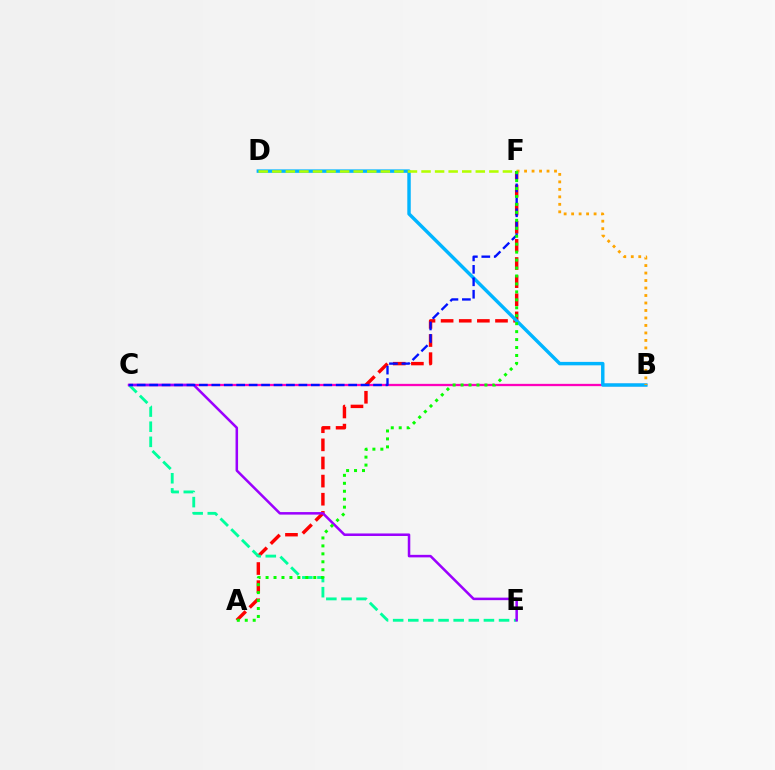{('B', 'C'): [{'color': '#ff00bd', 'line_style': 'solid', 'thickness': 1.65}], ('A', 'F'): [{'color': '#ff0000', 'line_style': 'dashed', 'thickness': 2.46}, {'color': '#08ff00', 'line_style': 'dotted', 'thickness': 2.16}], ('B', 'D'): [{'color': '#00b5ff', 'line_style': 'solid', 'thickness': 2.48}], ('C', 'E'): [{'color': '#00ff9d', 'line_style': 'dashed', 'thickness': 2.06}, {'color': '#9b00ff', 'line_style': 'solid', 'thickness': 1.82}], ('B', 'F'): [{'color': '#ffa500', 'line_style': 'dotted', 'thickness': 2.03}], ('C', 'F'): [{'color': '#0010ff', 'line_style': 'dashed', 'thickness': 1.69}], ('D', 'F'): [{'color': '#b3ff00', 'line_style': 'dashed', 'thickness': 1.84}]}